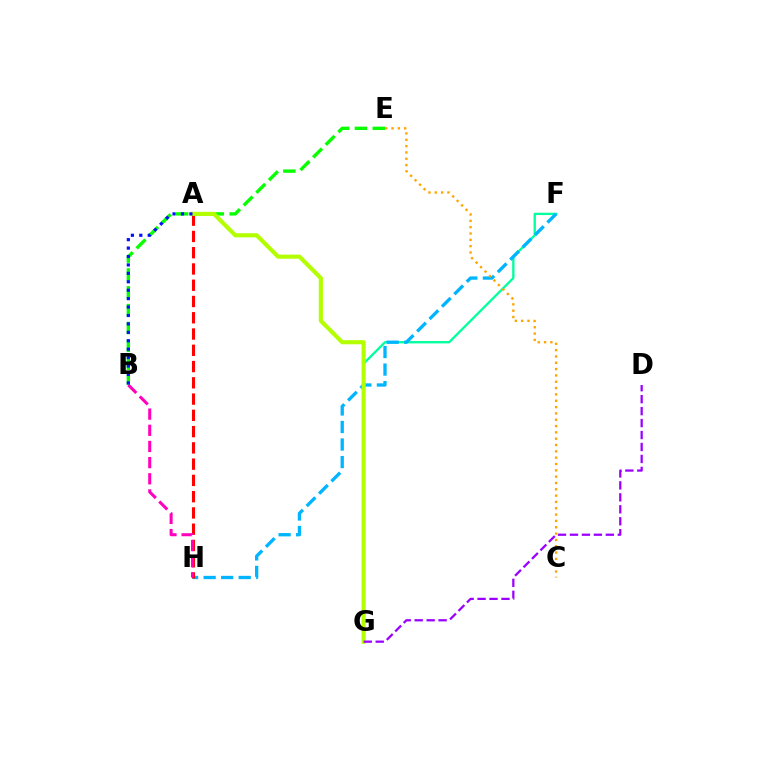{('F', 'G'): [{'color': '#00ff9d', 'line_style': 'solid', 'thickness': 1.67}], ('B', 'E'): [{'color': '#08ff00', 'line_style': 'dashed', 'thickness': 2.43}], ('F', 'H'): [{'color': '#00b5ff', 'line_style': 'dashed', 'thickness': 2.38}], ('A', 'H'): [{'color': '#ff0000', 'line_style': 'dashed', 'thickness': 2.21}], ('A', 'G'): [{'color': '#b3ff00', 'line_style': 'solid', 'thickness': 2.97}], ('C', 'E'): [{'color': '#ffa500', 'line_style': 'dotted', 'thickness': 1.72}], ('B', 'H'): [{'color': '#ff00bd', 'line_style': 'dashed', 'thickness': 2.2}], ('A', 'B'): [{'color': '#0010ff', 'line_style': 'dotted', 'thickness': 2.29}], ('D', 'G'): [{'color': '#9b00ff', 'line_style': 'dashed', 'thickness': 1.62}]}